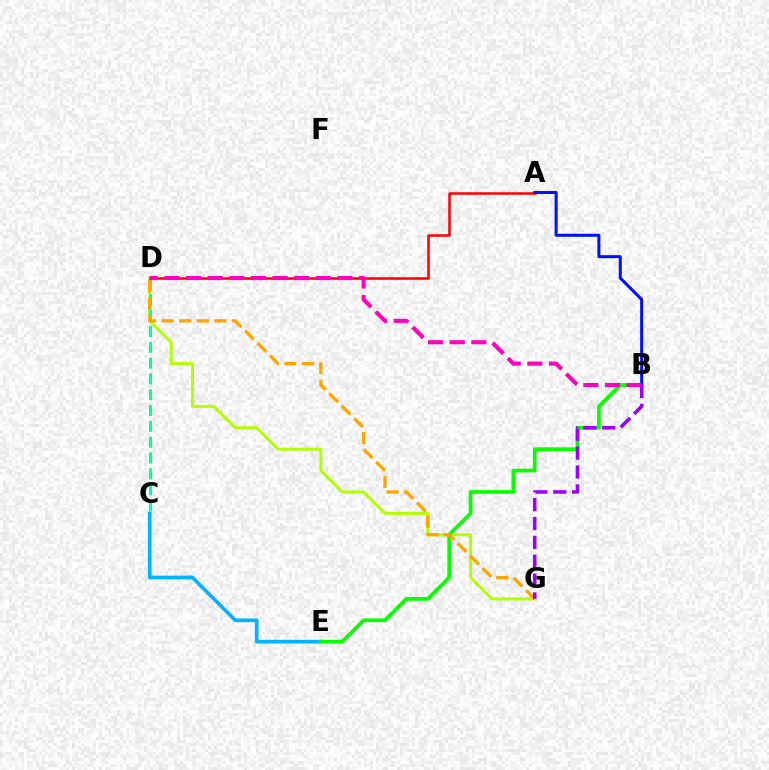{('C', 'E'): [{'color': '#00b5ff', 'line_style': 'solid', 'thickness': 2.65}], ('D', 'G'): [{'color': '#b3ff00', 'line_style': 'solid', 'thickness': 2.15}, {'color': '#ffa500', 'line_style': 'dashed', 'thickness': 2.38}], ('B', 'E'): [{'color': '#08ff00', 'line_style': 'solid', 'thickness': 2.65}], ('C', 'D'): [{'color': '#00ff9d', 'line_style': 'dashed', 'thickness': 2.15}], ('A', 'D'): [{'color': '#ff0000', 'line_style': 'solid', 'thickness': 1.81}], ('A', 'B'): [{'color': '#0010ff', 'line_style': 'solid', 'thickness': 2.18}], ('B', 'D'): [{'color': '#ff00bd', 'line_style': 'dashed', 'thickness': 2.94}], ('B', 'G'): [{'color': '#9b00ff', 'line_style': 'dashed', 'thickness': 2.56}]}